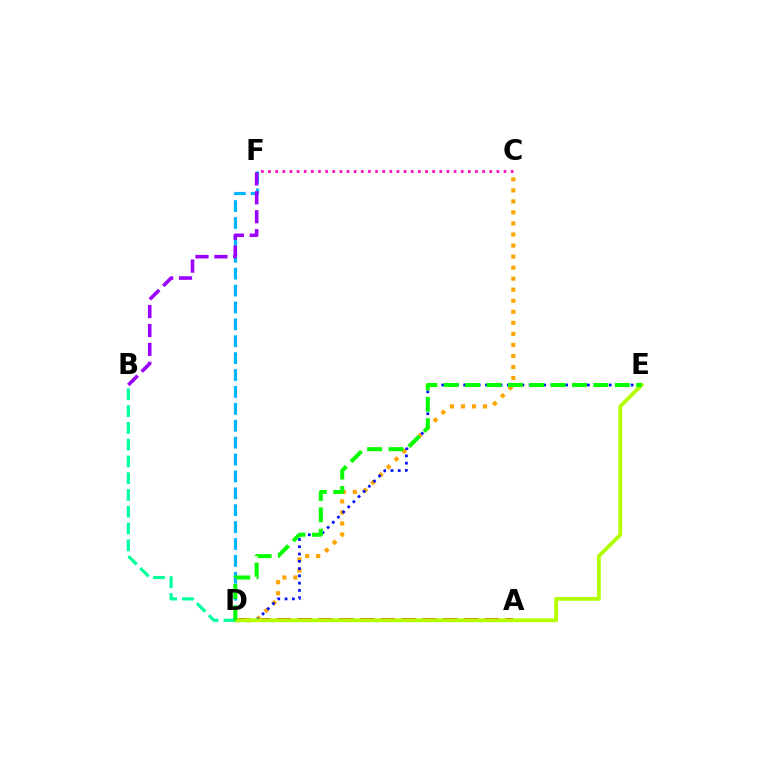{('A', 'D'): [{'color': '#ff0000', 'line_style': 'dashed', 'thickness': 2.83}], ('D', 'F'): [{'color': '#00b5ff', 'line_style': 'dashed', 'thickness': 2.3}], ('C', 'D'): [{'color': '#ffa500', 'line_style': 'dotted', 'thickness': 3.0}], ('D', 'E'): [{'color': '#0010ff', 'line_style': 'dotted', 'thickness': 1.98}, {'color': '#b3ff00', 'line_style': 'solid', 'thickness': 2.73}, {'color': '#08ff00', 'line_style': 'dashed', 'thickness': 2.9}], ('C', 'F'): [{'color': '#ff00bd', 'line_style': 'dotted', 'thickness': 1.94}], ('B', 'F'): [{'color': '#9b00ff', 'line_style': 'dashed', 'thickness': 2.57}], ('B', 'D'): [{'color': '#00ff9d', 'line_style': 'dashed', 'thickness': 2.28}]}